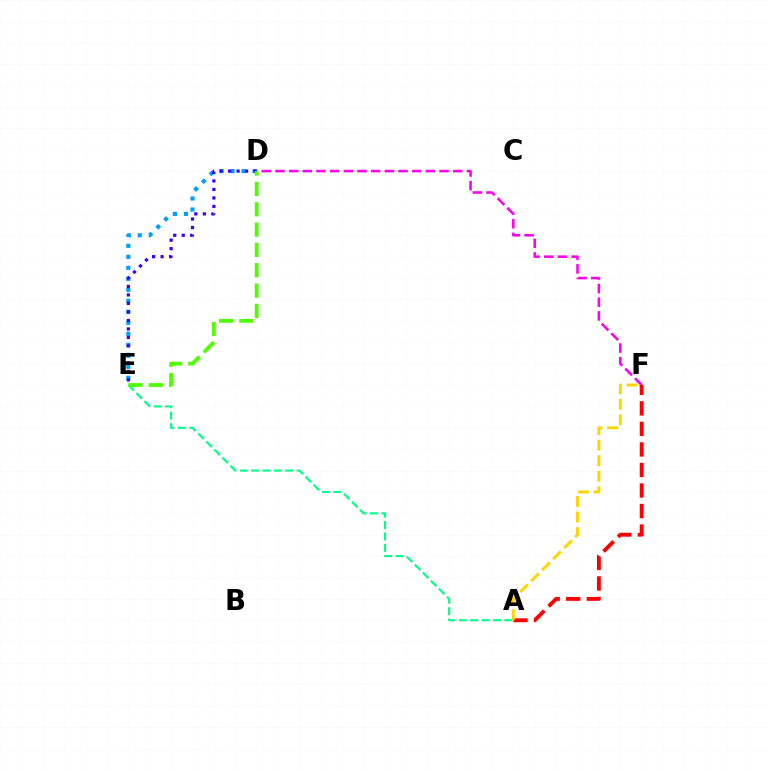{('D', 'E'): [{'color': '#009eff', 'line_style': 'dotted', 'thickness': 2.99}, {'color': '#3700ff', 'line_style': 'dotted', 'thickness': 2.31}, {'color': '#4fff00', 'line_style': 'dashed', 'thickness': 2.76}], ('A', 'E'): [{'color': '#00ff86', 'line_style': 'dashed', 'thickness': 1.55}], ('D', 'F'): [{'color': '#ff00ed', 'line_style': 'dashed', 'thickness': 1.86}], ('A', 'F'): [{'color': '#ff0000', 'line_style': 'dashed', 'thickness': 2.79}, {'color': '#ffd500', 'line_style': 'dashed', 'thickness': 2.11}]}